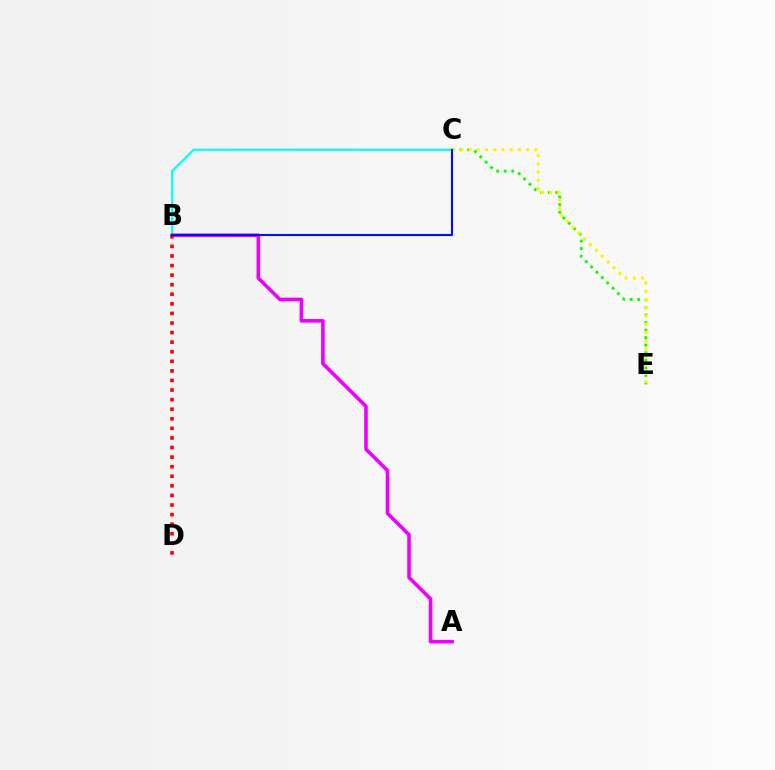{('C', 'E'): [{'color': '#08ff00', 'line_style': 'dotted', 'thickness': 2.05}, {'color': '#fcf500', 'line_style': 'dotted', 'thickness': 2.23}], ('B', 'C'): [{'color': '#00fff6', 'line_style': 'solid', 'thickness': 1.59}, {'color': '#0010ff', 'line_style': 'solid', 'thickness': 1.52}], ('A', 'B'): [{'color': '#ee00ff', 'line_style': 'solid', 'thickness': 2.58}], ('B', 'D'): [{'color': '#ff0000', 'line_style': 'dotted', 'thickness': 2.6}]}